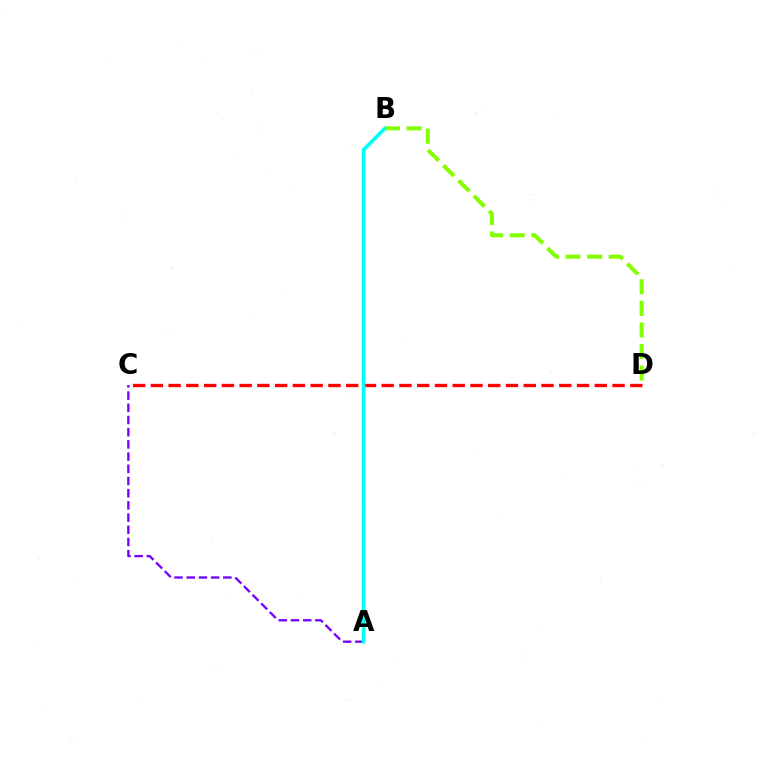{('A', 'C'): [{'color': '#7200ff', 'line_style': 'dashed', 'thickness': 1.66}], ('C', 'D'): [{'color': '#ff0000', 'line_style': 'dashed', 'thickness': 2.41}], ('A', 'B'): [{'color': '#00fff6', 'line_style': 'solid', 'thickness': 2.6}], ('B', 'D'): [{'color': '#84ff00', 'line_style': 'dashed', 'thickness': 2.93}]}